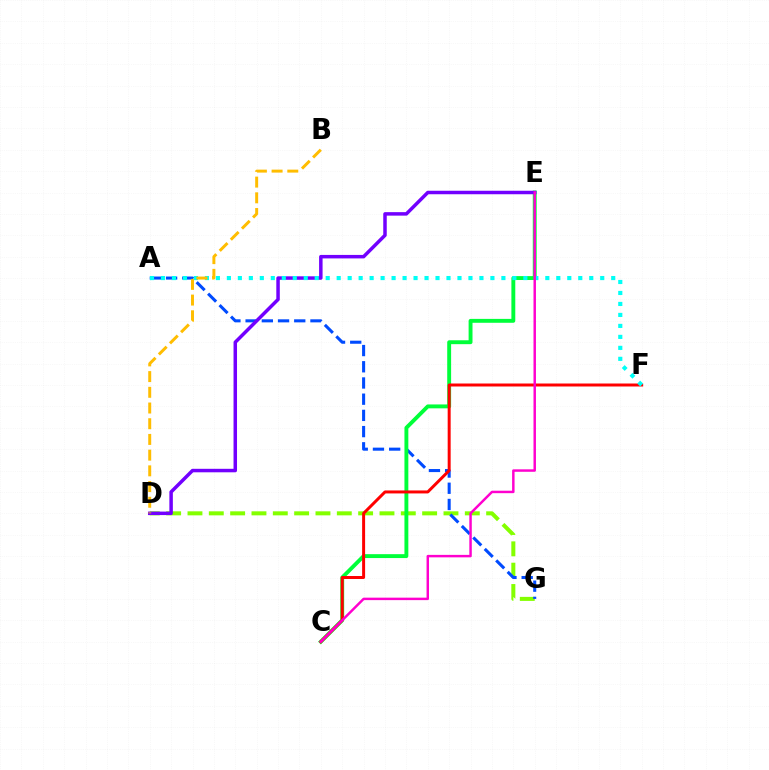{('D', 'G'): [{'color': '#84ff00', 'line_style': 'dashed', 'thickness': 2.9}], ('A', 'G'): [{'color': '#004bff', 'line_style': 'dashed', 'thickness': 2.2}], ('C', 'E'): [{'color': '#00ff39', 'line_style': 'solid', 'thickness': 2.8}, {'color': '#ff00cf', 'line_style': 'solid', 'thickness': 1.77}], ('D', 'E'): [{'color': '#7200ff', 'line_style': 'solid', 'thickness': 2.51}], ('C', 'F'): [{'color': '#ff0000', 'line_style': 'solid', 'thickness': 2.15}], ('A', 'F'): [{'color': '#00fff6', 'line_style': 'dotted', 'thickness': 2.98}], ('B', 'D'): [{'color': '#ffbd00', 'line_style': 'dashed', 'thickness': 2.13}]}